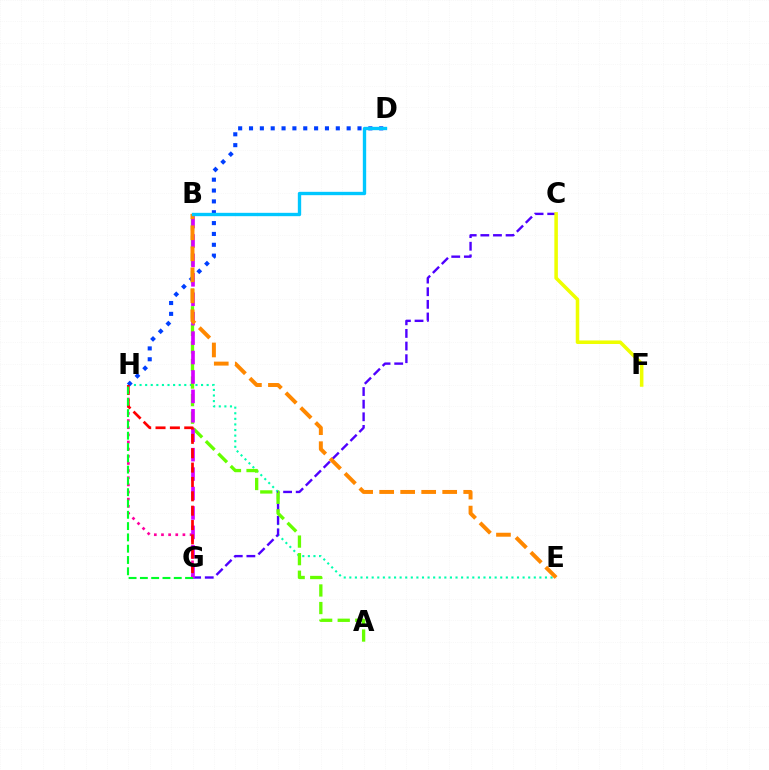{('E', 'H'): [{'color': '#00ffaf', 'line_style': 'dotted', 'thickness': 1.52}], ('C', 'G'): [{'color': '#4f00ff', 'line_style': 'dashed', 'thickness': 1.71}], ('A', 'B'): [{'color': '#66ff00', 'line_style': 'dashed', 'thickness': 2.39}], ('G', 'H'): [{'color': '#ff00a0', 'line_style': 'dotted', 'thickness': 1.94}, {'color': '#ff0000', 'line_style': 'dashed', 'thickness': 1.95}, {'color': '#00ff27', 'line_style': 'dashed', 'thickness': 1.53}], ('B', 'G'): [{'color': '#d600ff', 'line_style': 'dashed', 'thickness': 2.64}], ('D', 'H'): [{'color': '#003fff', 'line_style': 'dotted', 'thickness': 2.95}], ('C', 'F'): [{'color': '#eeff00', 'line_style': 'solid', 'thickness': 2.54}], ('B', 'E'): [{'color': '#ff8800', 'line_style': 'dashed', 'thickness': 2.85}], ('B', 'D'): [{'color': '#00c7ff', 'line_style': 'solid', 'thickness': 2.41}]}